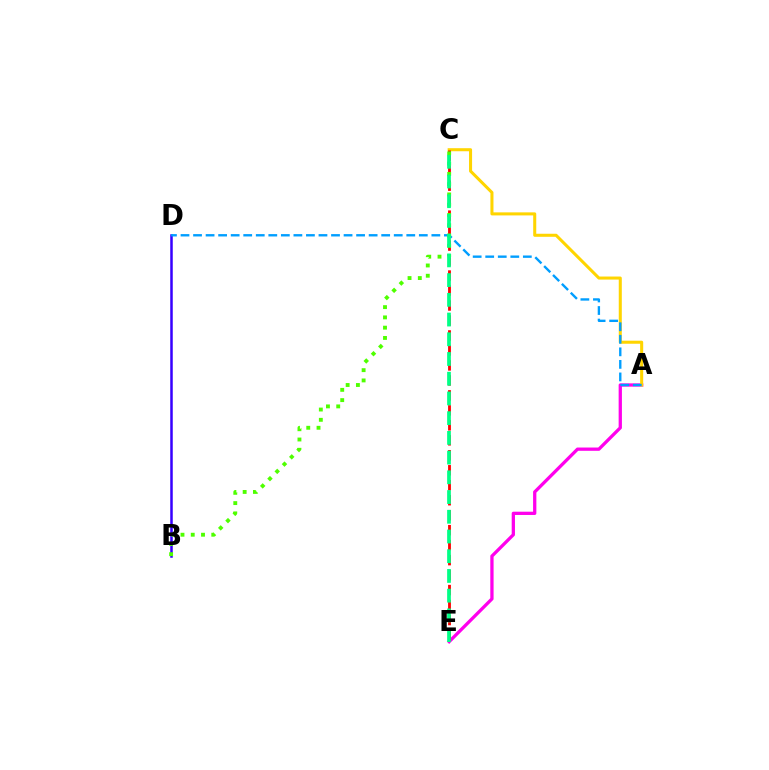{('A', 'E'): [{'color': '#ff00ed', 'line_style': 'solid', 'thickness': 2.36}], ('A', 'C'): [{'color': '#ffd500', 'line_style': 'solid', 'thickness': 2.2}], ('B', 'D'): [{'color': '#3700ff', 'line_style': 'solid', 'thickness': 1.81}], ('A', 'D'): [{'color': '#009eff', 'line_style': 'dashed', 'thickness': 1.7}], ('C', 'E'): [{'color': '#ff0000', 'line_style': 'dashed', 'thickness': 2.03}, {'color': '#00ff86', 'line_style': 'dashed', 'thickness': 2.68}], ('B', 'C'): [{'color': '#4fff00', 'line_style': 'dotted', 'thickness': 2.79}]}